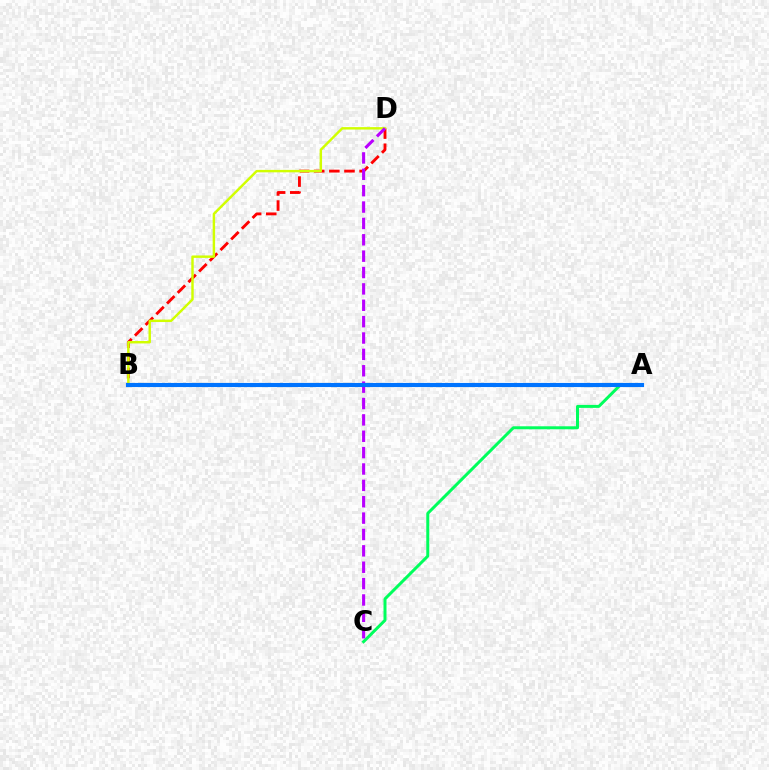{('A', 'C'): [{'color': '#00ff5c', 'line_style': 'solid', 'thickness': 2.15}], ('B', 'D'): [{'color': '#ff0000', 'line_style': 'dashed', 'thickness': 2.05}, {'color': '#d1ff00', 'line_style': 'solid', 'thickness': 1.75}], ('C', 'D'): [{'color': '#b900ff', 'line_style': 'dashed', 'thickness': 2.22}], ('A', 'B'): [{'color': '#0074ff', 'line_style': 'solid', 'thickness': 2.96}]}